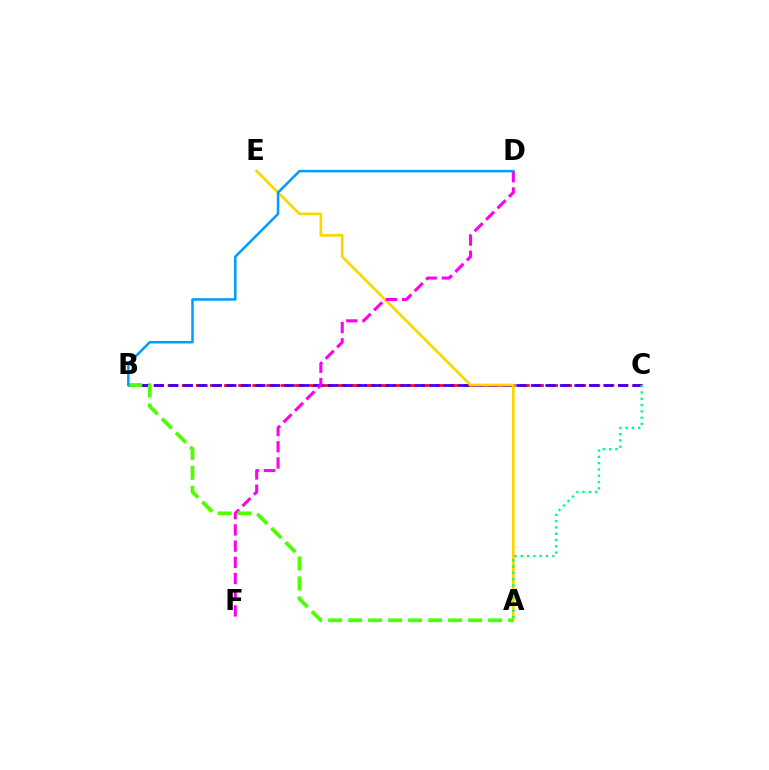{('B', 'C'): [{'color': '#ff0000', 'line_style': 'dashed', 'thickness': 1.91}, {'color': '#3700ff', 'line_style': 'dashed', 'thickness': 1.97}], ('A', 'E'): [{'color': '#ffd500', 'line_style': 'solid', 'thickness': 1.94}], ('A', 'C'): [{'color': '#00ff86', 'line_style': 'dotted', 'thickness': 1.71}], ('D', 'F'): [{'color': '#ff00ed', 'line_style': 'dashed', 'thickness': 2.2}], ('A', 'B'): [{'color': '#4fff00', 'line_style': 'dashed', 'thickness': 2.72}], ('B', 'D'): [{'color': '#009eff', 'line_style': 'solid', 'thickness': 1.83}]}